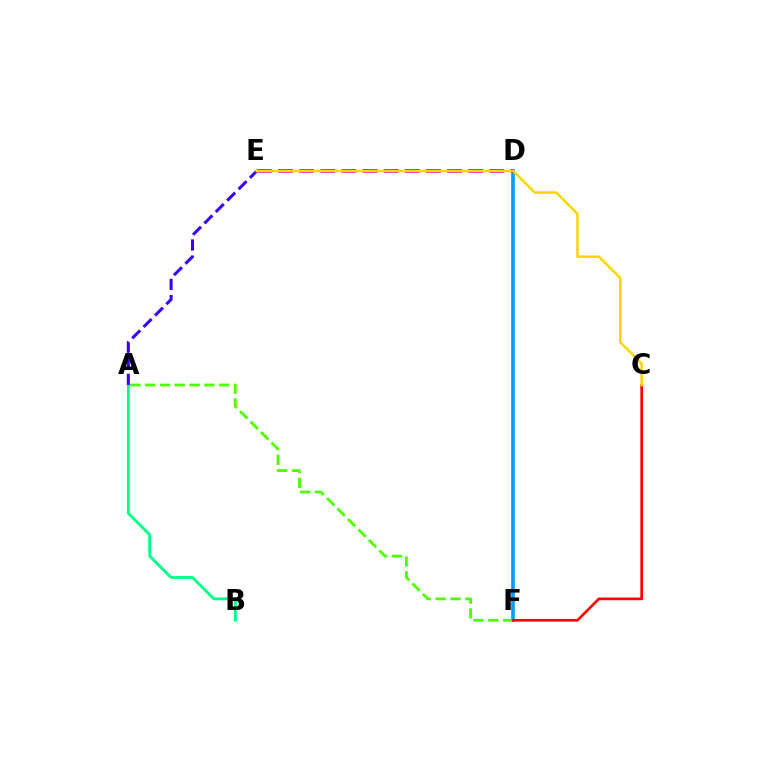{('A', 'B'): [{'color': '#00ff86', 'line_style': 'solid', 'thickness': 2.01}], ('D', 'F'): [{'color': '#009eff', 'line_style': 'solid', 'thickness': 2.64}], ('A', 'F'): [{'color': '#4fff00', 'line_style': 'dashed', 'thickness': 2.01}], ('C', 'F'): [{'color': '#ff0000', 'line_style': 'solid', 'thickness': 1.91}], ('A', 'E'): [{'color': '#3700ff', 'line_style': 'dashed', 'thickness': 2.19}], ('D', 'E'): [{'color': '#ff00ed', 'line_style': 'dashed', 'thickness': 2.87}], ('C', 'E'): [{'color': '#ffd500', 'line_style': 'solid', 'thickness': 1.8}]}